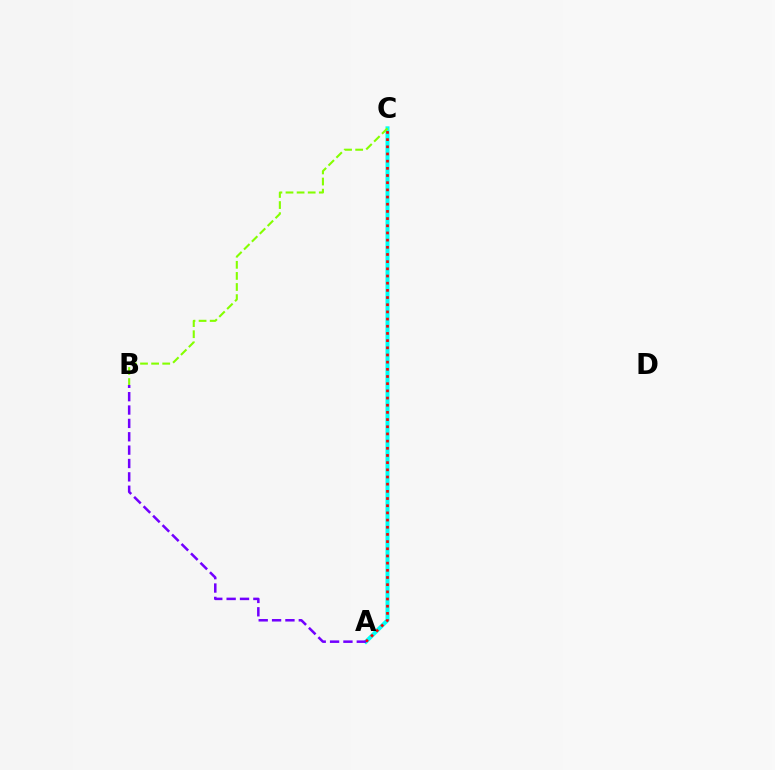{('A', 'C'): [{'color': '#00fff6', 'line_style': 'solid', 'thickness': 2.88}, {'color': '#ff0000', 'line_style': 'dotted', 'thickness': 1.95}], ('B', 'C'): [{'color': '#84ff00', 'line_style': 'dashed', 'thickness': 1.51}], ('A', 'B'): [{'color': '#7200ff', 'line_style': 'dashed', 'thickness': 1.82}]}